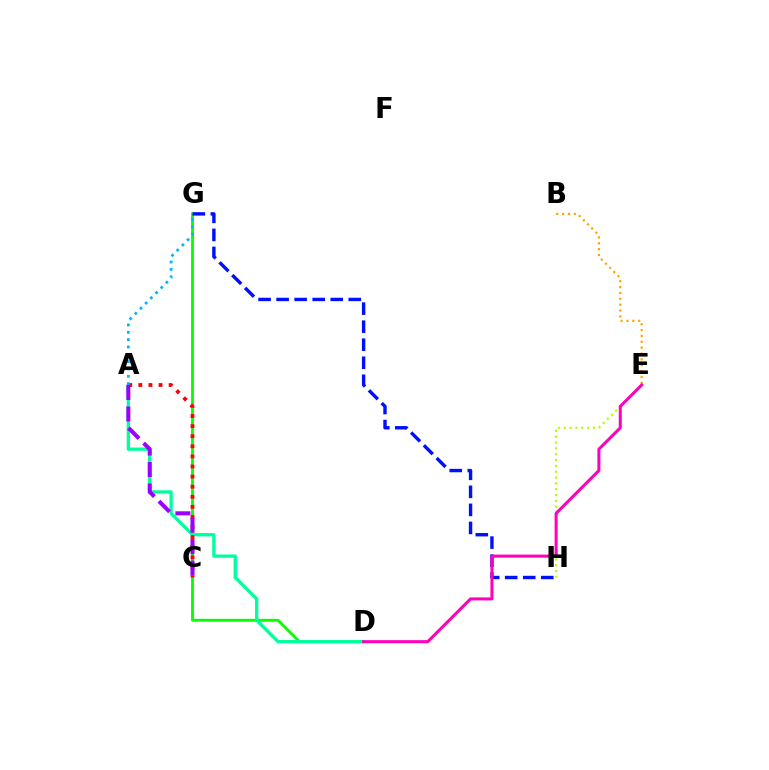{('D', 'G'): [{'color': '#08ff00', 'line_style': 'solid', 'thickness': 2.06}], ('G', 'H'): [{'color': '#0010ff', 'line_style': 'dashed', 'thickness': 2.45}], ('A', 'D'): [{'color': '#00ff9d', 'line_style': 'solid', 'thickness': 2.38}], ('B', 'E'): [{'color': '#ffa500', 'line_style': 'dotted', 'thickness': 1.59}], ('E', 'H'): [{'color': '#b3ff00', 'line_style': 'dotted', 'thickness': 1.59}], ('A', 'C'): [{'color': '#ff0000', 'line_style': 'dotted', 'thickness': 2.74}, {'color': '#9b00ff', 'line_style': 'dashed', 'thickness': 2.92}], ('A', 'G'): [{'color': '#00b5ff', 'line_style': 'dotted', 'thickness': 1.99}], ('D', 'E'): [{'color': '#ff00bd', 'line_style': 'solid', 'thickness': 2.18}]}